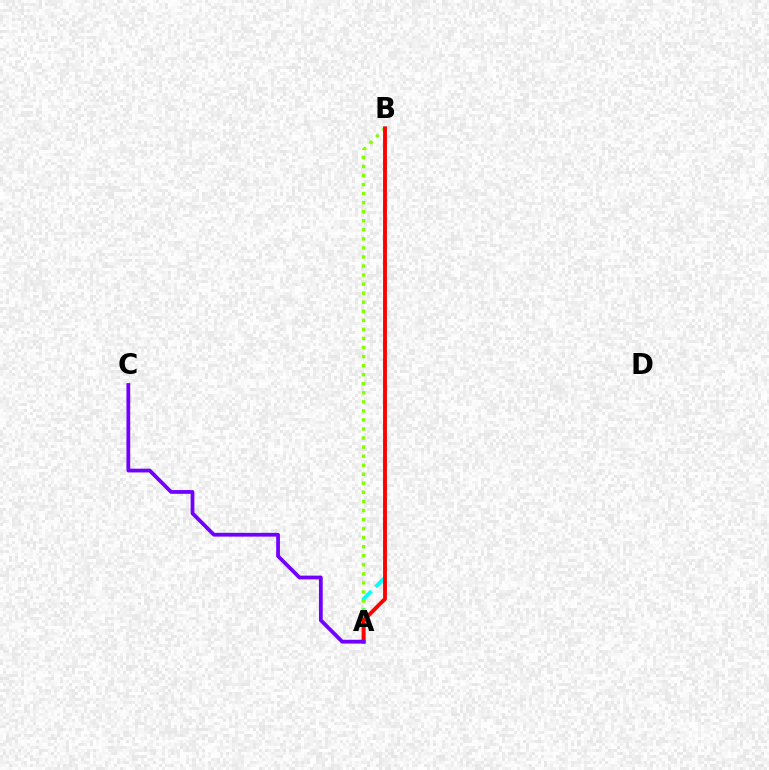{('A', 'B'): [{'color': '#00fff6', 'line_style': 'dashed', 'thickness': 2.71}, {'color': '#84ff00', 'line_style': 'dotted', 'thickness': 2.46}, {'color': '#ff0000', 'line_style': 'solid', 'thickness': 2.77}], ('A', 'C'): [{'color': '#7200ff', 'line_style': 'solid', 'thickness': 2.72}]}